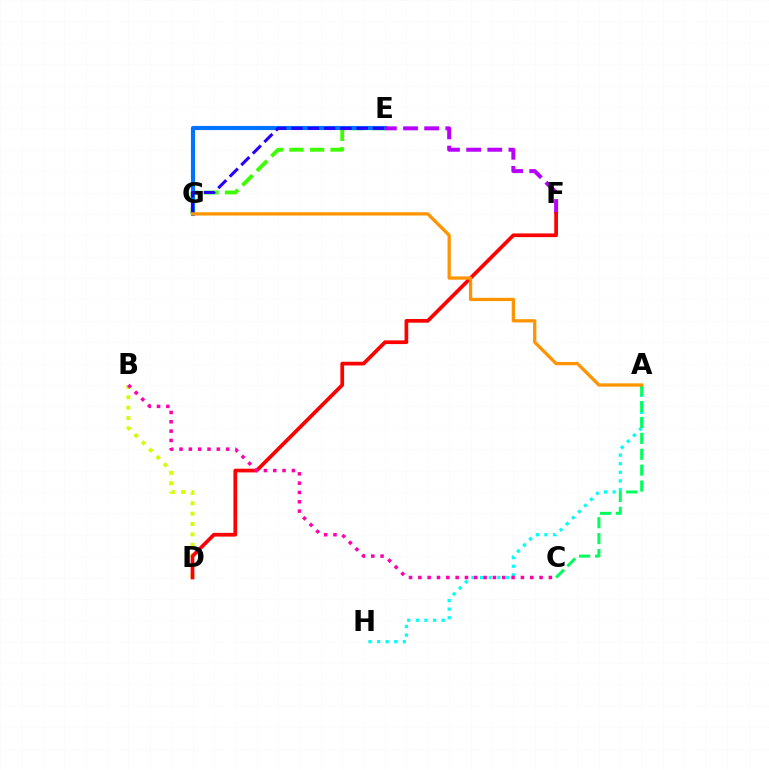{('B', 'D'): [{'color': '#d1ff00', 'line_style': 'dotted', 'thickness': 2.82}], ('E', 'G'): [{'color': '#3dff00', 'line_style': 'dashed', 'thickness': 2.79}, {'color': '#0074ff', 'line_style': 'solid', 'thickness': 2.97}, {'color': '#2500ff', 'line_style': 'dashed', 'thickness': 2.22}], ('A', 'H'): [{'color': '#00fff6', 'line_style': 'dotted', 'thickness': 2.34}], ('E', 'F'): [{'color': '#b900ff', 'line_style': 'dashed', 'thickness': 2.87}], ('A', 'C'): [{'color': '#00ff5c', 'line_style': 'dashed', 'thickness': 2.16}], ('D', 'F'): [{'color': '#ff0000', 'line_style': 'solid', 'thickness': 2.67}], ('B', 'C'): [{'color': '#ff00ac', 'line_style': 'dotted', 'thickness': 2.53}], ('A', 'G'): [{'color': '#ff9400', 'line_style': 'solid', 'thickness': 2.36}]}